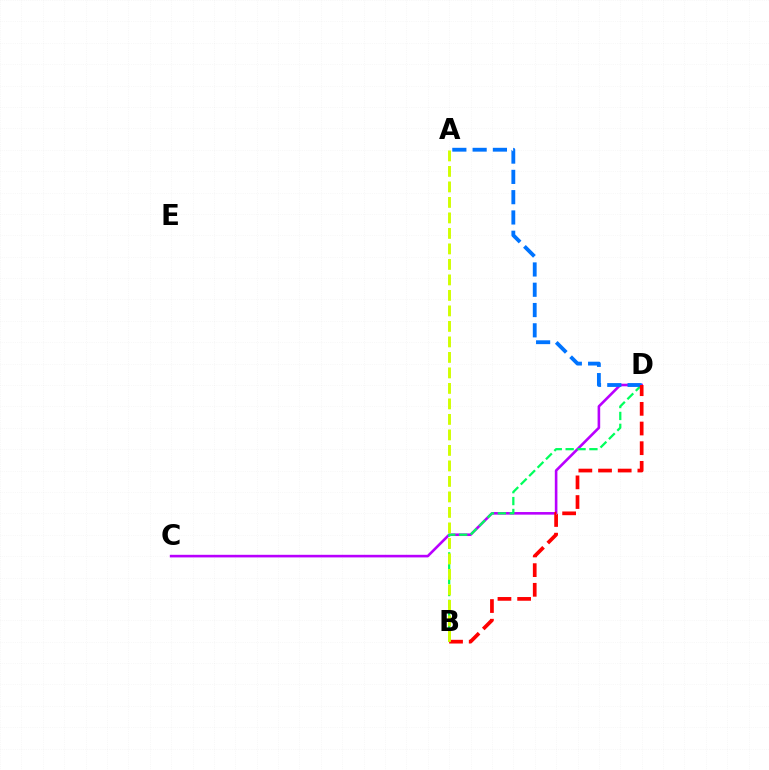{('C', 'D'): [{'color': '#b900ff', 'line_style': 'solid', 'thickness': 1.88}], ('B', 'D'): [{'color': '#00ff5c', 'line_style': 'dashed', 'thickness': 1.61}, {'color': '#ff0000', 'line_style': 'dashed', 'thickness': 2.67}], ('A', 'D'): [{'color': '#0074ff', 'line_style': 'dashed', 'thickness': 2.76}], ('A', 'B'): [{'color': '#d1ff00', 'line_style': 'dashed', 'thickness': 2.11}]}